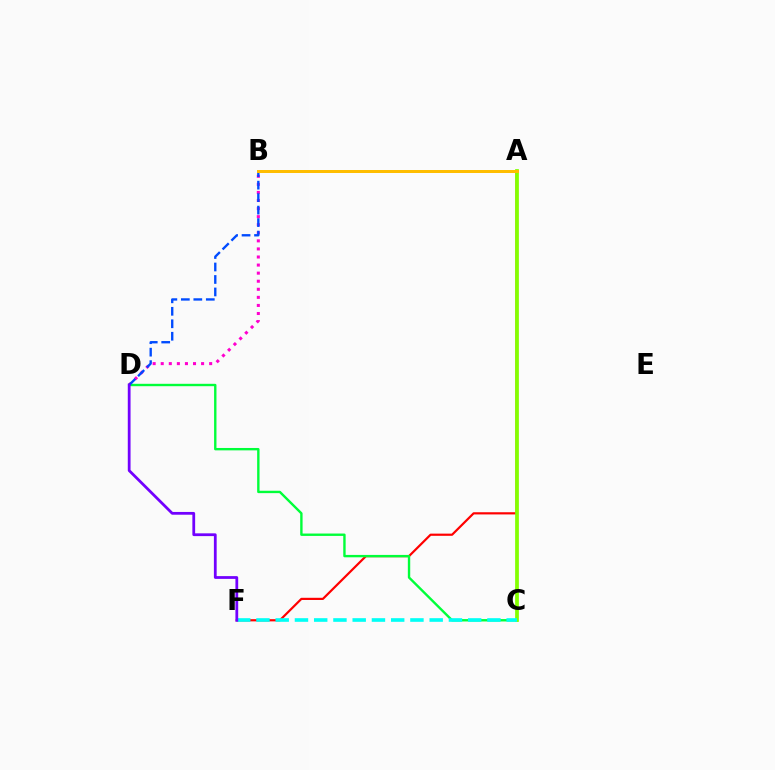{('B', 'D'): [{'color': '#ff00cf', 'line_style': 'dotted', 'thickness': 2.19}, {'color': '#004bff', 'line_style': 'dashed', 'thickness': 1.7}], ('A', 'F'): [{'color': '#ff0000', 'line_style': 'solid', 'thickness': 1.58}], ('C', 'D'): [{'color': '#00ff39', 'line_style': 'solid', 'thickness': 1.72}], ('A', 'C'): [{'color': '#84ff00', 'line_style': 'solid', 'thickness': 2.7}], ('A', 'B'): [{'color': '#ffbd00', 'line_style': 'solid', 'thickness': 2.15}], ('C', 'F'): [{'color': '#00fff6', 'line_style': 'dashed', 'thickness': 2.61}], ('D', 'F'): [{'color': '#7200ff', 'line_style': 'solid', 'thickness': 2.0}]}